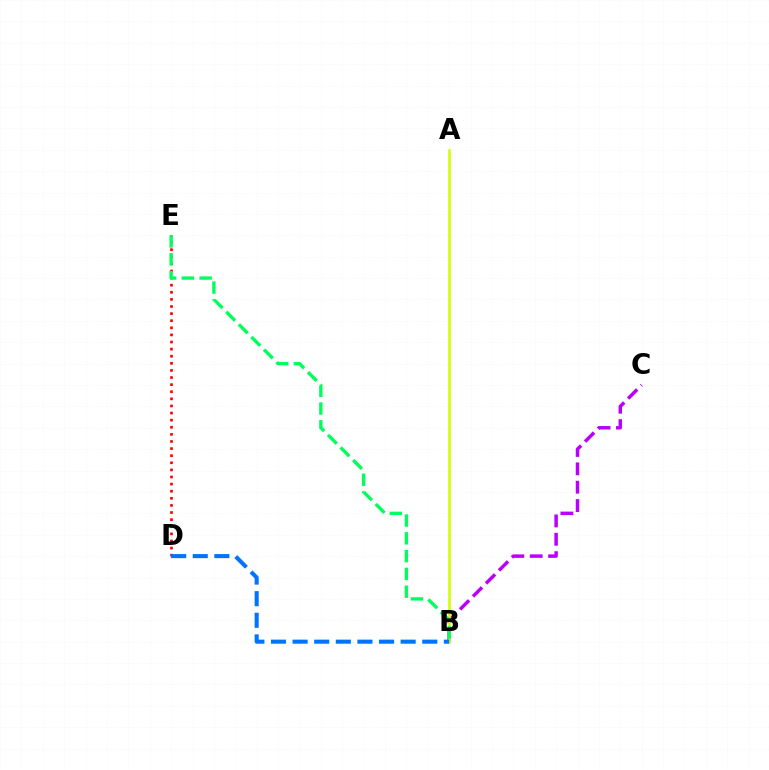{('B', 'C'): [{'color': '#b900ff', 'line_style': 'dashed', 'thickness': 2.5}], ('D', 'E'): [{'color': '#ff0000', 'line_style': 'dotted', 'thickness': 1.93}], ('A', 'B'): [{'color': '#d1ff00', 'line_style': 'solid', 'thickness': 1.86}], ('B', 'D'): [{'color': '#0074ff', 'line_style': 'dashed', 'thickness': 2.94}], ('B', 'E'): [{'color': '#00ff5c', 'line_style': 'dashed', 'thickness': 2.42}]}